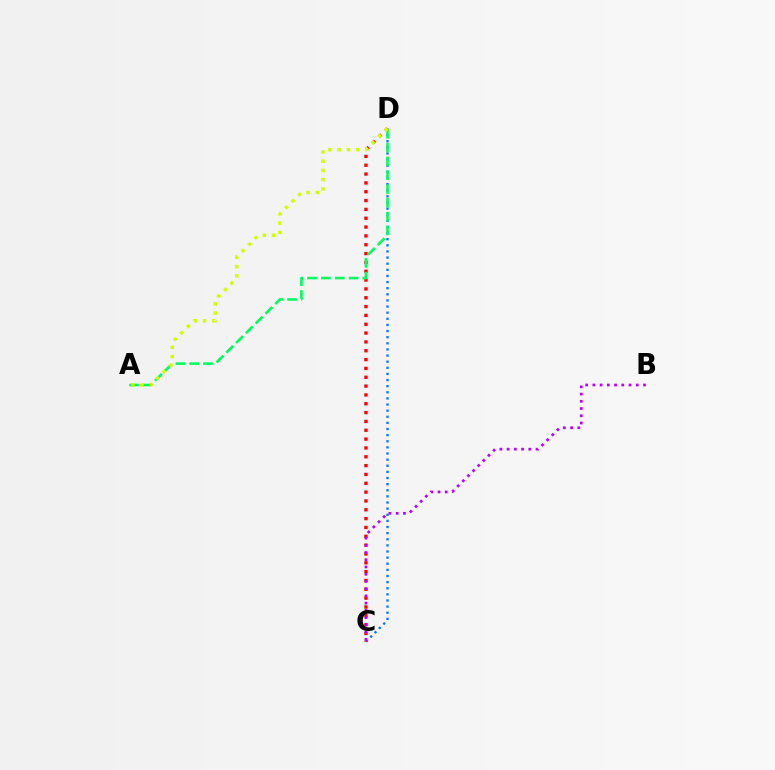{('C', 'D'): [{'color': '#0074ff', 'line_style': 'dotted', 'thickness': 1.66}, {'color': '#ff0000', 'line_style': 'dotted', 'thickness': 2.4}], ('B', 'C'): [{'color': '#b900ff', 'line_style': 'dotted', 'thickness': 1.96}], ('A', 'D'): [{'color': '#00ff5c', 'line_style': 'dashed', 'thickness': 1.88}, {'color': '#d1ff00', 'line_style': 'dotted', 'thickness': 2.51}]}